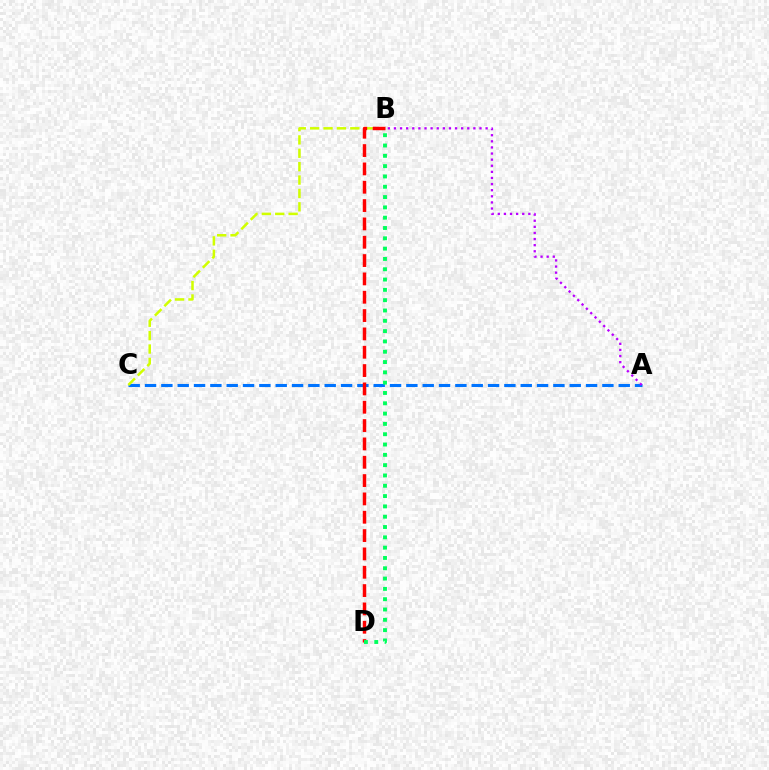{('A', 'C'): [{'color': '#0074ff', 'line_style': 'dashed', 'thickness': 2.22}], ('B', 'C'): [{'color': '#d1ff00', 'line_style': 'dashed', 'thickness': 1.82}], ('B', 'D'): [{'color': '#ff0000', 'line_style': 'dashed', 'thickness': 2.49}, {'color': '#00ff5c', 'line_style': 'dotted', 'thickness': 2.8}], ('A', 'B'): [{'color': '#b900ff', 'line_style': 'dotted', 'thickness': 1.66}]}